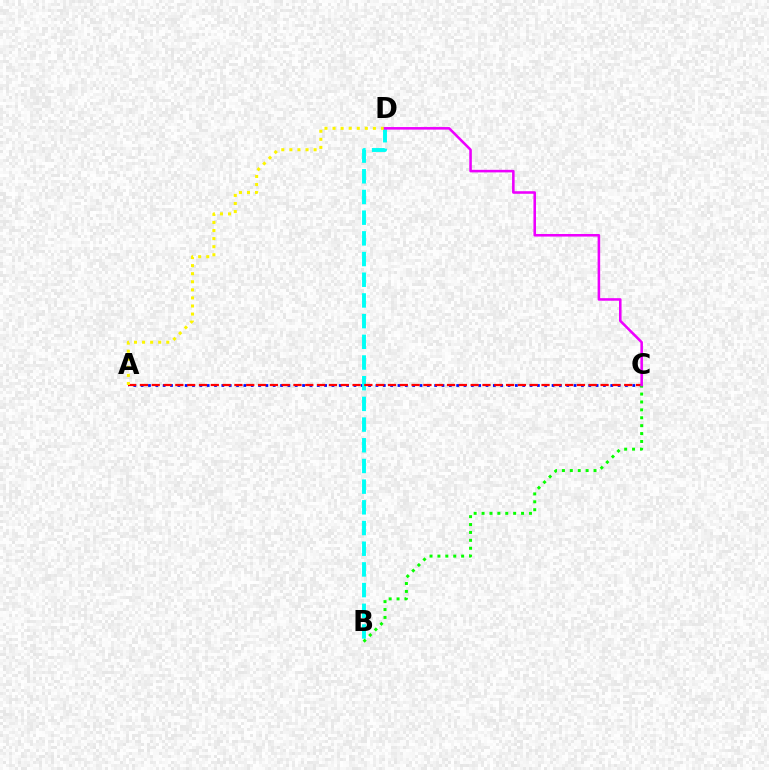{('A', 'C'): [{'color': '#0010ff', 'line_style': 'dotted', 'thickness': 1.99}, {'color': '#ff0000', 'line_style': 'dashed', 'thickness': 1.6}], ('B', 'D'): [{'color': '#00fff6', 'line_style': 'dashed', 'thickness': 2.81}], ('B', 'C'): [{'color': '#08ff00', 'line_style': 'dotted', 'thickness': 2.15}], ('A', 'D'): [{'color': '#fcf500', 'line_style': 'dotted', 'thickness': 2.19}], ('C', 'D'): [{'color': '#ee00ff', 'line_style': 'solid', 'thickness': 1.85}]}